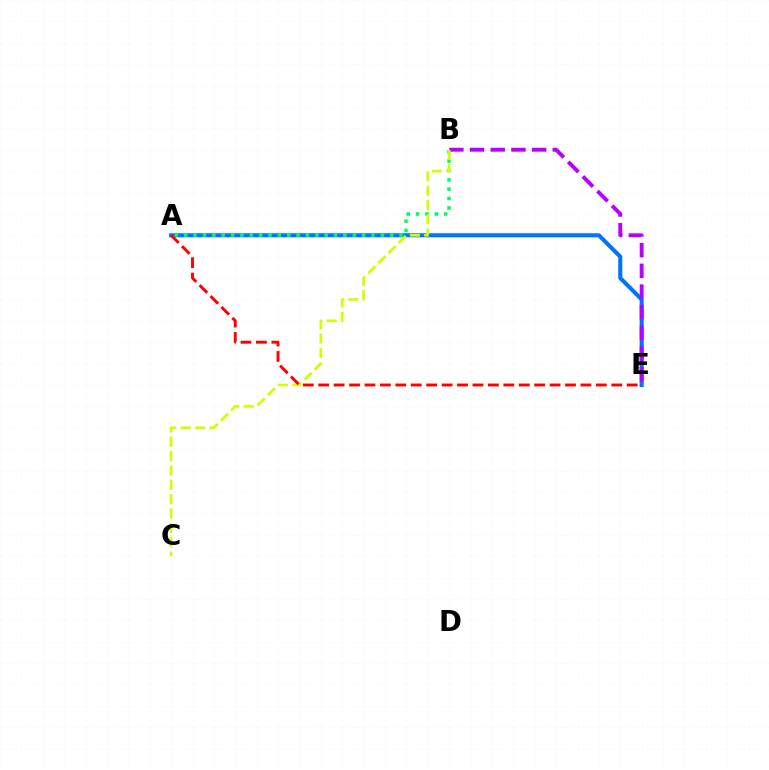{('A', 'E'): [{'color': '#0074ff', 'line_style': 'solid', 'thickness': 2.92}, {'color': '#ff0000', 'line_style': 'dashed', 'thickness': 2.1}], ('A', 'B'): [{'color': '#00ff5c', 'line_style': 'dotted', 'thickness': 2.54}], ('B', 'E'): [{'color': '#b900ff', 'line_style': 'dashed', 'thickness': 2.81}], ('B', 'C'): [{'color': '#d1ff00', 'line_style': 'dashed', 'thickness': 1.95}]}